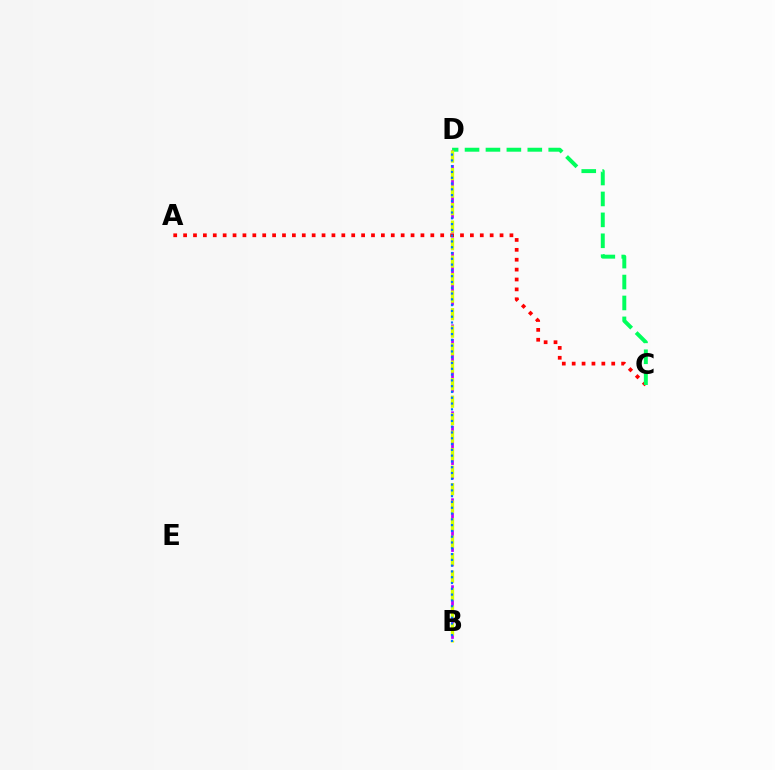{('A', 'C'): [{'color': '#ff0000', 'line_style': 'dotted', 'thickness': 2.69}], ('C', 'D'): [{'color': '#00ff5c', 'line_style': 'dashed', 'thickness': 2.84}], ('B', 'D'): [{'color': '#b900ff', 'line_style': 'dashed', 'thickness': 1.97}, {'color': '#d1ff00', 'line_style': 'dashed', 'thickness': 2.38}, {'color': '#0074ff', 'line_style': 'dotted', 'thickness': 1.57}]}